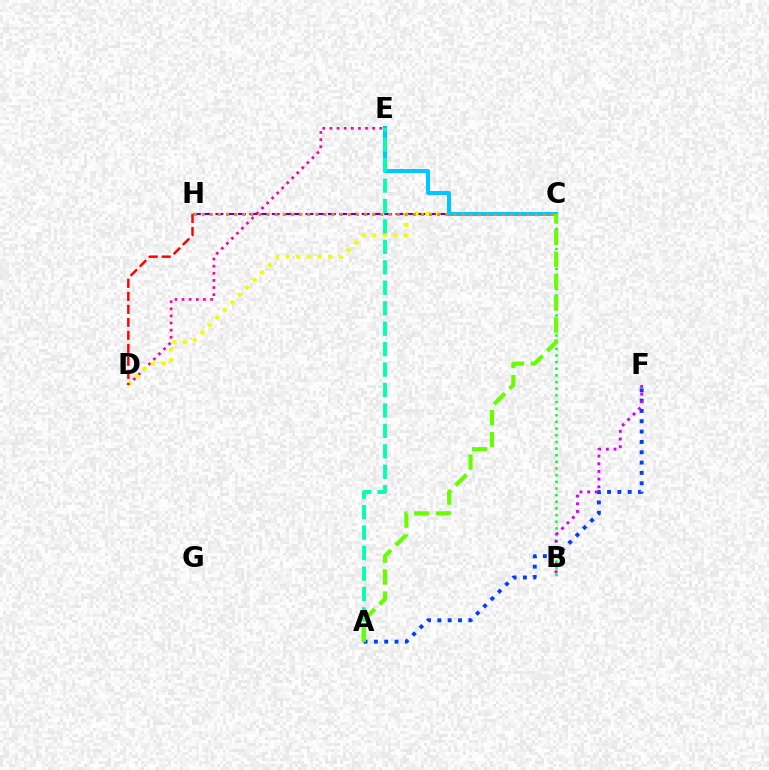{('D', 'E'): [{'color': '#ff00a0', 'line_style': 'dotted', 'thickness': 1.93}], ('B', 'C'): [{'color': '#00ff27', 'line_style': 'dotted', 'thickness': 1.81}], ('A', 'F'): [{'color': '#003fff', 'line_style': 'dotted', 'thickness': 2.81}], ('C', 'H'): [{'color': '#4f00ff', 'line_style': 'dashed', 'thickness': 1.53}, {'color': '#ff8800', 'line_style': 'dotted', 'thickness': 2.21}], ('C', 'D'): [{'color': '#eeff00', 'line_style': 'dotted', 'thickness': 2.88}], ('B', 'F'): [{'color': '#d600ff', 'line_style': 'dotted', 'thickness': 2.09}], ('D', 'H'): [{'color': '#ff0000', 'line_style': 'dashed', 'thickness': 1.77}], ('C', 'E'): [{'color': '#00c7ff', 'line_style': 'solid', 'thickness': 2.91}], ('A', 'E'): [{'color': '#00ffaf', 'line_style': 'dashed', 'thickness': 2.78}], ('A', 'C'): [{'color': '#66ff00', 'line_style': 'dashed', 'thickness': 2.98}]}